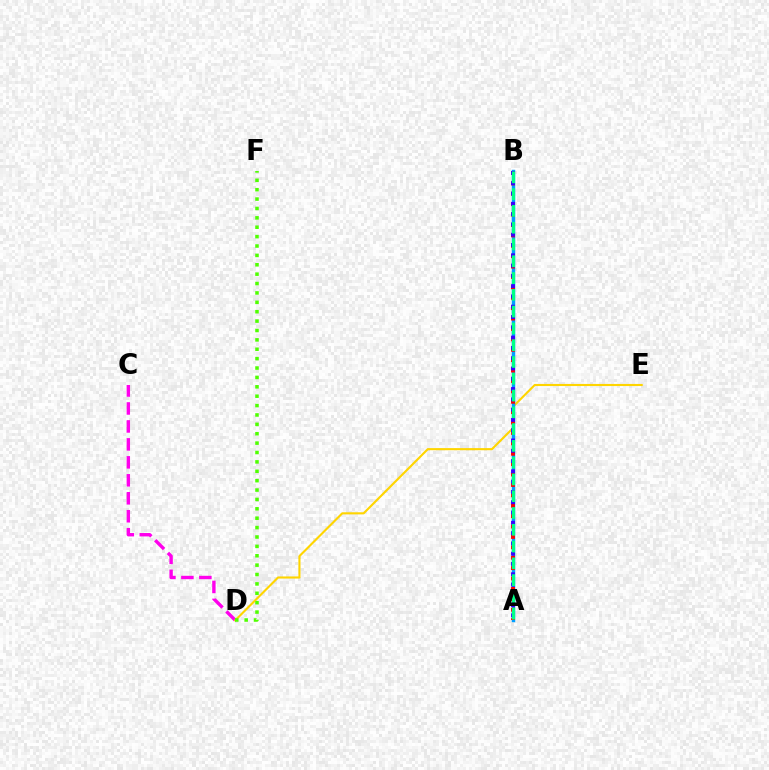{('C', 'D'): [{'color': '#ff00ed', 'line_style': 'dashed', 'thickness': 2.44}], ('D', 'E'): [{'color': '#ffd500', 'line_style': 'solid', 'thickness': 1.53}], ('A', 'B'): [{'color': '#009eff', 'line_style': 'solid', 'thickness': 2.47}, {'color': '#ff0000', 'line_style': 'dotted', 'thickness': 2.83}, {'color': '#3700ff', 'line_style': 'dotted', 'thickness': 2.8}, {'color': '#00ff86', 'line_style': 'dashed', 'thickness': 2.28}], ('D', 'F'): [{'color': '#4fff00', 'line_style': 'dotted', 'thickness': 2.55}]}